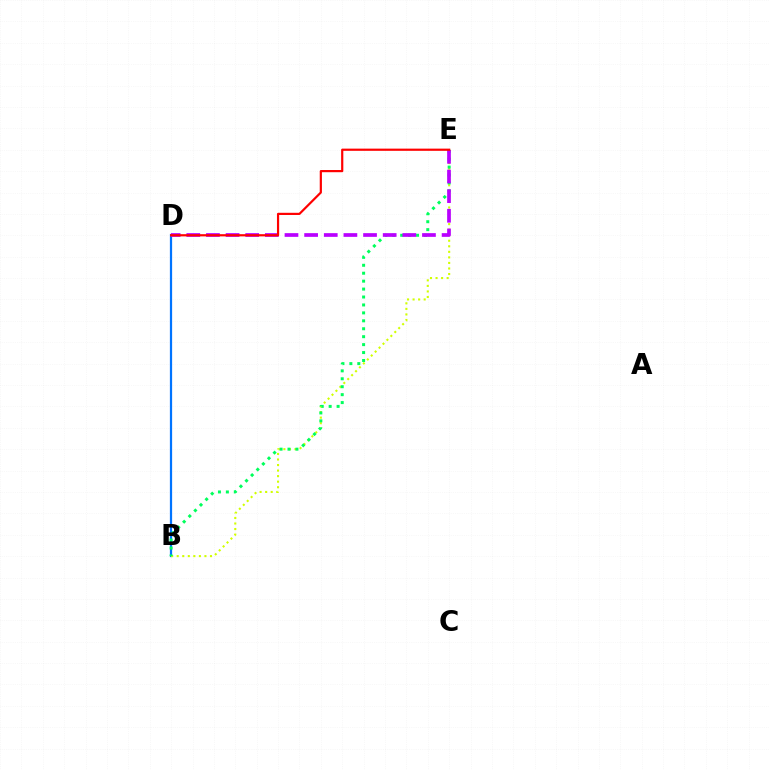{('B', 'D'): [{'color': '#0074ff', 'line_style': 'solid', 'thickness': 1.61}], ('B', 'E'): [{'color': '#d1ff00', 'line_style': 'dotted', 'thickness': 1.51}, {'color': '#00ff5c', 'line_style': 'dotted', 'thickness': 2.16}], ('D', 'E'): [{'color': '#b900ff', 'line_style': 'dashed', 'thickness': 2.67}, {'color': '#ff0000', 'line_style': 'solid', 'thickness': 1.58}]}